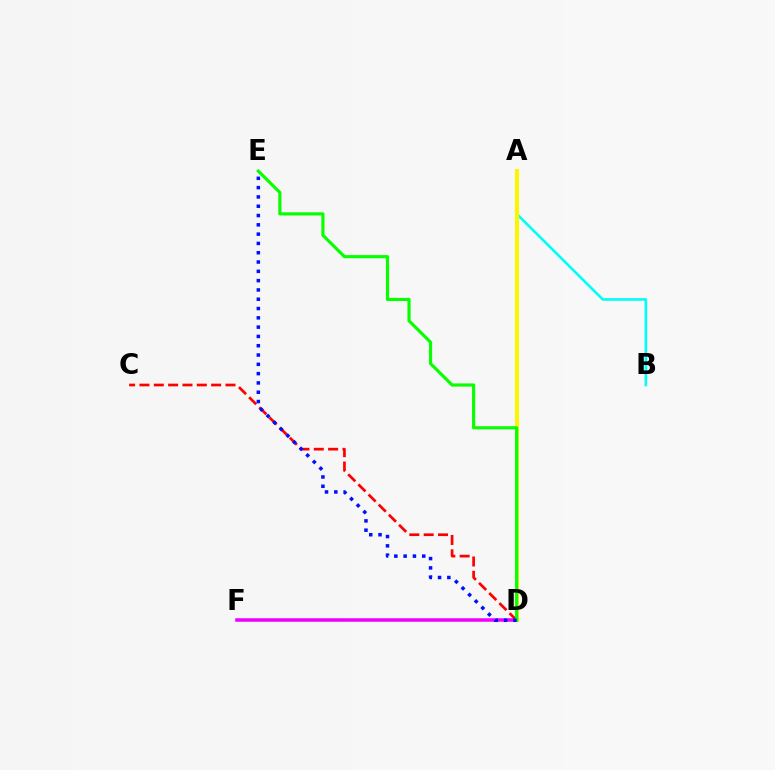{('A', 'B'): [{'color': '#00fff6', 'line_style': 'solid', 'thickness': 1.89}], ('D', 'F'): [{'color': '#ee00ff', 'line_style': 'solid', 'thickness': 2.53}], ('A', 'D'): [{'color': '#fcf500', 'line_style': 'solid', 'thickness': 2.92}], ('C', 'D'): [{'color': '#ff0000', 'line_style': 'dashed', 'thickness': 1.95}], ('D', 'E'): [{'color': '#08ff00', 'line_style': 'solid', 'thickness': 2.28}, {'color': '#0010ff', 'line_style': 'dotted', 'thickness': 2.53}]}